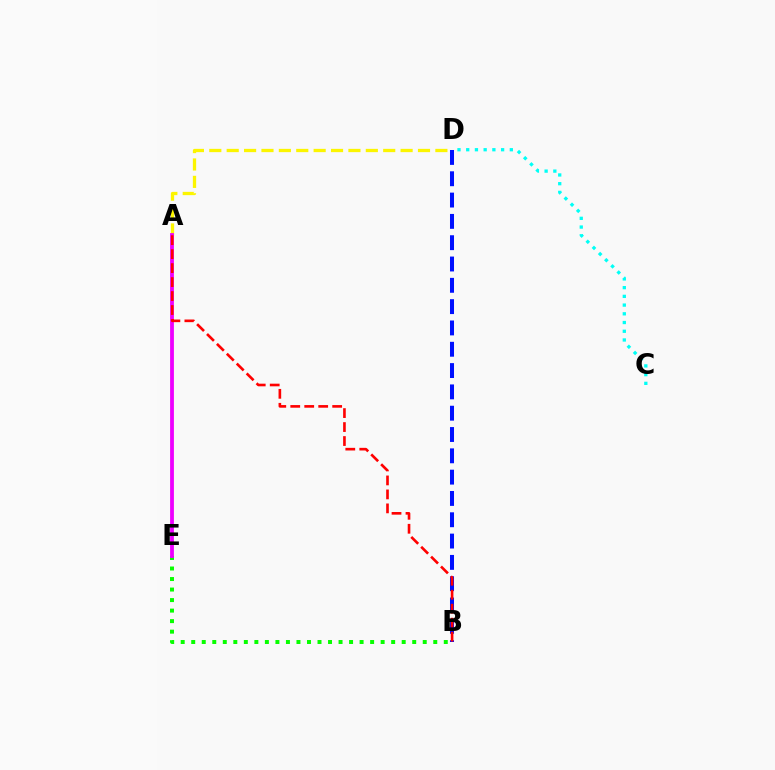{('B', 'E'): [{'color': '#08ff00', 'line_style': 'dotted', 'thickness': 2.86}], ('C', 'D'): [{'color': '#00fff6', 'line_style': 'dotted', 'thickness': 2.37}], ('A', 'D'): [{'color': '#fcf500', 'line_style': 'dashed', 'thickness': 2.36}], ('B', 'D'): [{'color': '#0010ff', 'line_style': 'dashed', 'thickness': 2.9}], ('A', 'E'): [{'color': '#ee00ff', 'line_style': 'solid', 'thickness': 2.74}], ('A', 'B'): [{'color': '#ff0000', 'line_style': 'dashed', 'thickness': 1.9}]}